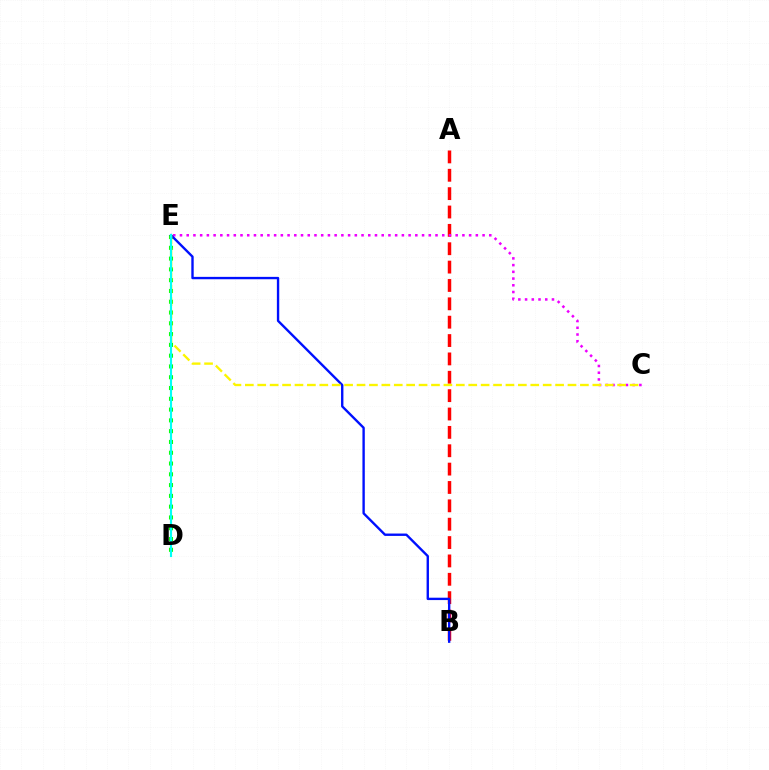{('A', 'B'): [{'color': '#ff0000', 'line_style': 'dashed', 'thickness': 2.49}], ('C', 'E'): [{'color': '#ee00ff', 'line_style': 'dotted', 'thickness': 1.83}, {'color': '#fcf500', 'line_style': 'dashed', 'thickness': 1.69}], ('D', 'E'): [{'color': '#08ff00', 'line_style': 'dotted', 'thickness': 2.93}, {'color': '#00fff6', 'line_style': 'solid', 'thickness': 1.55}], ('B', 'E'): [{'color': '#0010ff', 'line_style': 'solid', 'thickness': 1.71}]}